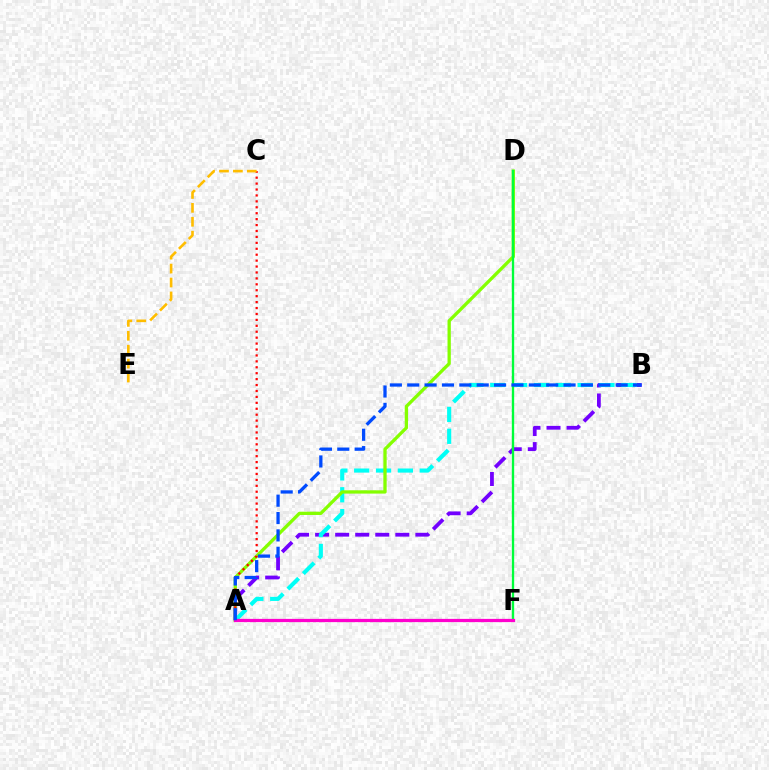{('A', 'B'): [{'color': '#7200ff', 'line_style': 'dashed', 'thickness': 2.72}, {'color': '#00fff6', 'line_style': 'dashed', 'thickness': 2.97}, {'color': '#004bff', 'line_style': 'dashed', 'thickness': 2.36}], ('A', 'D'): [{'color': '#84ff00', 'line_style': 'solid', 'thickness': 2.37}], ('D', 'F'): [{'color': '#00ff39', 'line_style': 'solid', 'thickness': 1.69}], ('A', 'C'): [{'color': '#ff0000', 'line_style': 'dotted', 'thickness': 1.61}], ('A', 'F'): [{'color': '#ff00cf', 'line_style': 'solid', 'thickness': 2.34}], ('C', 'E'): [{'color': '#ffbd00', 'line_style': 'dashed', 'thickness': 1.89}]}